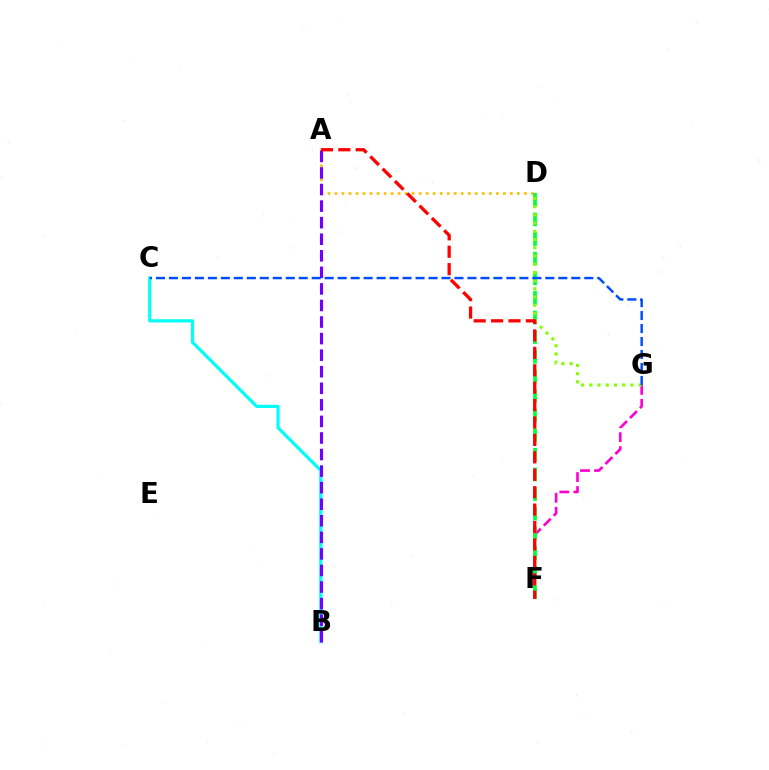{('F', 'G'): [{'color': '#ff00cf', 'line_style': 'dashed', 'thickness': 1.91}], ('A', 'D'): [{'color': '#ffbd00', 'line_style': 'dotted', 'thickness': 1.91}], ('B', 'C'): [{'color': '#00fff6', 'line_style': 'solid', 'thickness': 2.29}], ('D', 'F'): [{'color': '#00ff39', 'line_style': 'dashed', 'thickness': 2.67}], ('A', 'B'): [{'color': '#7200ff', 'line_style': 'dashed', 'thickness': 2.25}], ('D', 'G'): [{'color': '#84ff00', 'line_style': 'dotted', 'thickness': 2.23}], ('A', 'F'): [{'color': '#ff0000', 'line_style': 'dashed', 'thickness': 2.37}], ('C', 'G'): [{'color': '#004bff', 'line_style': 'dashed', 'thickness': 1.76}]}